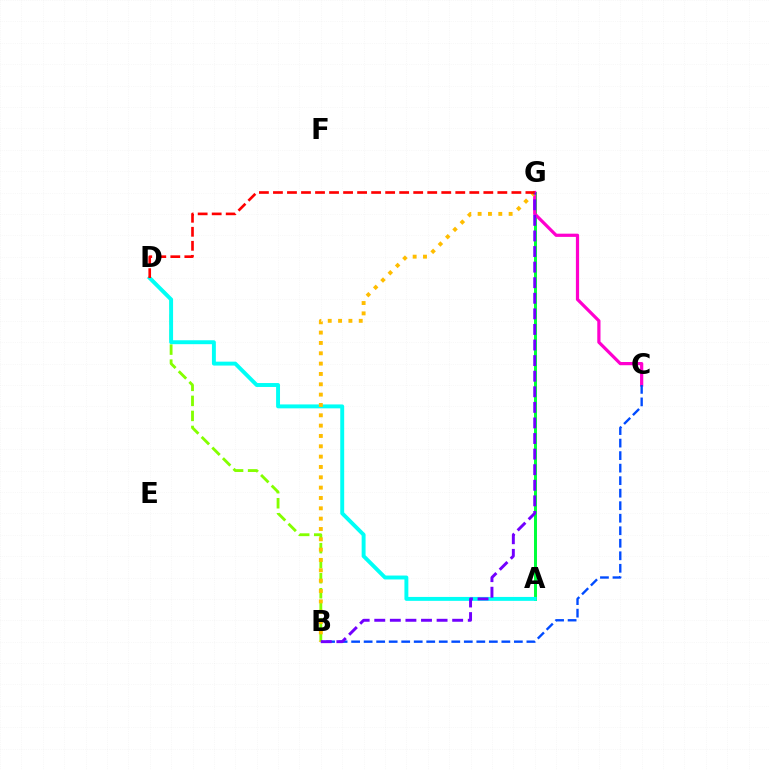{('B', 'D'): [{'color': '#84ff00', 'line_style': 'dashed', 'thickness': 2.04}], ('A', 'G'): [{'color': '#00ff39', 'line_style': 'solid', 'thickness': 2.14}], ('A', 'D'): [{'color': '#00fff6', 'line_style': 'solid', 'thickness': 2.82}], ('C', 'G'): [{'color': '#ff00cf', 'line_style': 'solid', 'thickness': 2.31}], ('B', 'C'): [{'color': '#004bff', 'line_style': 'dashed', 'thickness': 1.7}], ('B', 'G'): [{'color': '#ffbd00', 'line_style': 'dotted', 'thickness': 2.81}, {'color': '#7200ff', 'line_style': 'dashed', 'thickness': 2.12}], ('D', 'G'): [{'color': '#ff0000', 'line_style': 'dashed', 'thickness': 1.91}]}